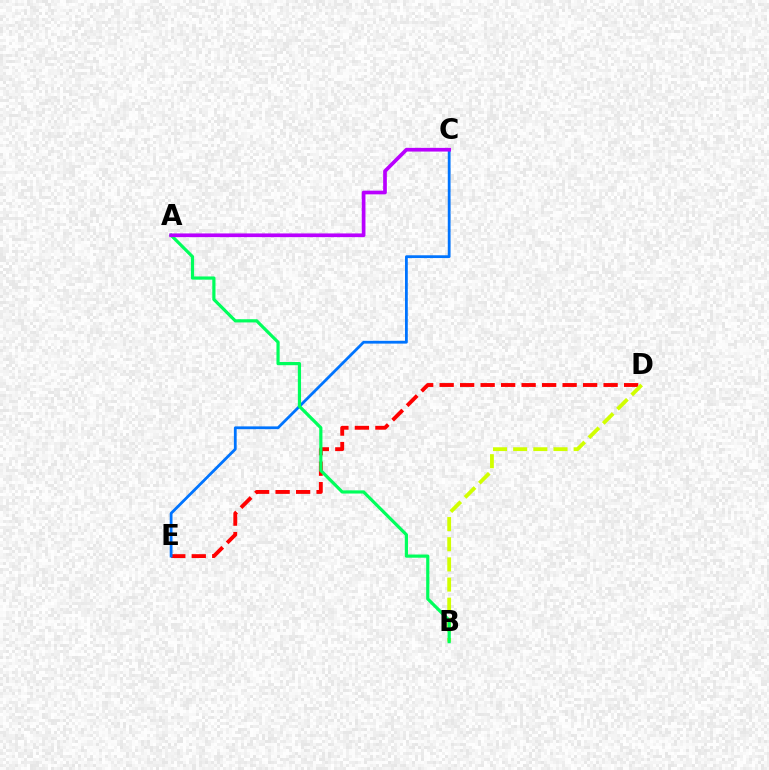{('D', 'E'): [{'color': '#ff0000', 'line_style': 'dashed', 'thickness': 2.78}], ('B', 'D'): [{'color': '#d1ff00', 'line_style': 'dashed', 'thickness': 2.74}], ('C', 'E'): [{'color': '#0074ff', 'line_style': 'solid', 'thickness': 2.01}], ('A', 'B'): [{'color': '#00ff5c', 'line_style': 'solid', 'thickness': 2.3}], ('A', 'C'): [{'color': '#b900ff', 'line_style': 'solid', 'thickness': 2.66}]}